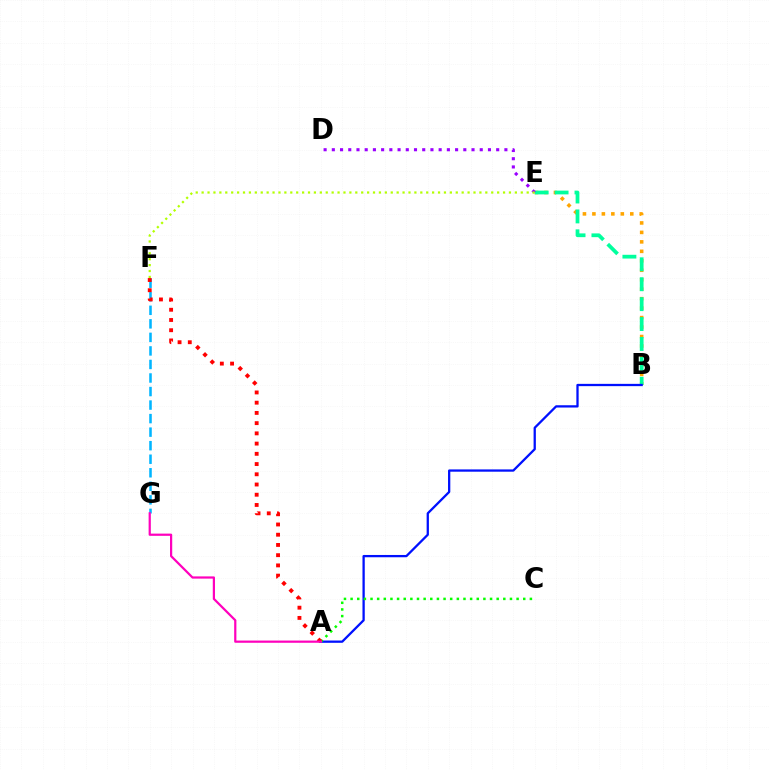{('B', 'E'): [{'color': '#ffa500', 'line_style': 'dotted', 'thickness': 2.57}, {'color': '#00ff9d', 'line_style': 'dashed', 'thickness': 2.7}], ('A', 'B'): [{'color': '#0010ff', 'line_style': 'solid', 'thickness': 1.64}], ('F', 'G'): [{'color': '#00b5ff', 'line_style': 'dashed', 'thickness': 1.84}], ('D', 'E'): [{'color': '#9b00ff', 'line_style': 'dotted', 'thickness': 2.23}], ('A', 'C'): [{'color': '#08ff00', 'line_style': 'dotted', 'thickness': 1.8}], ('E', 'F'): [{'color': '#b3ff00', 'line_style': 'dotted', 'thickness': 1.61}], ('A', 'F'): [{'color': '#ff0000', 'line_style': 'dotted', 'thickness': 2.78}], ('A', 'G'): [{'color': '#ff00bd', 'line_style': 'solid', 'thickness': 1.59}]}